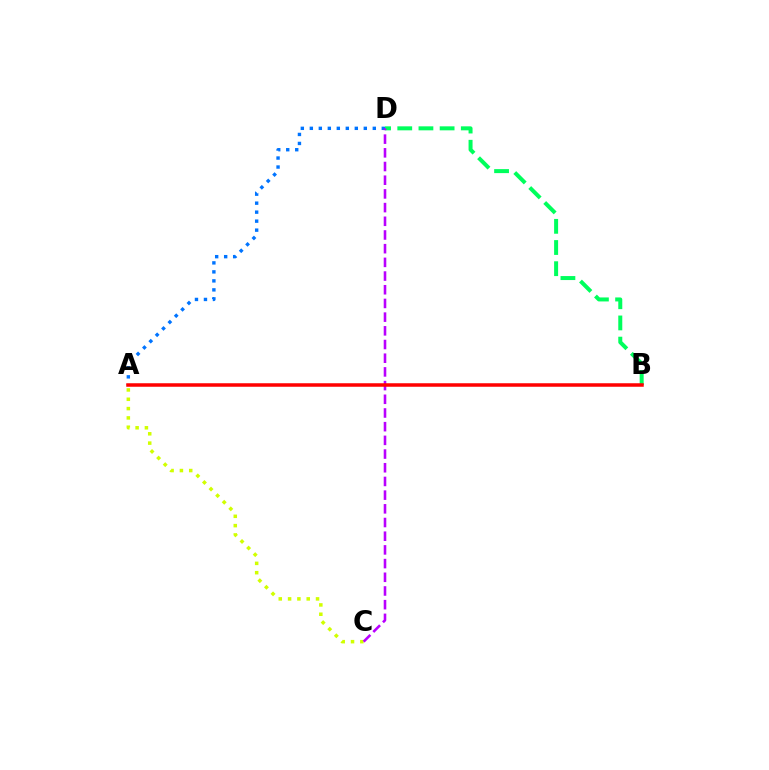{('B', 'D'): [{'color': '#00ff5c', 'line_style': 'dashed', 'thickness': 2.88}], ('A', 'D'): [{'color': '#0074ff', 'line_style': 'dotted', 'thickness': 2.44}], ('A', 'C'): [{'color': '#d1ff00', 'line_style': 'dotted', 'thickness': 2.53}], ('C', 'D'): [{'color': '#b900ff', 'line_style': 'dashed', 'thickness': 1.86}], ('A', 'B'): [{'color': '#ff0000', 'line_style': 'solid', 'thickness': 2.53}]}